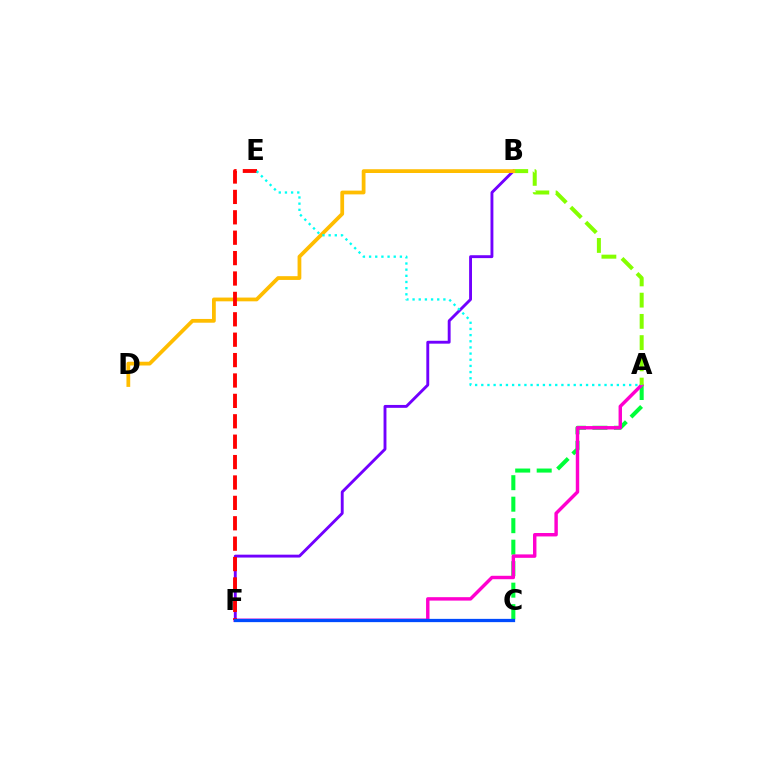{('B', 'F'): [{'color': '#7200ff', 'line_style': 'solid', 'thickness': 2.08}], ('A', 'C'): [{'color': '#00ff39', 'line_style': 'dashed', 'thickness': 2.92}], ('A', 'F'): [{'color': '#ff00cf', 'line_style': 'solid', 'thickness': 2.47}], ('A', 'B'): [{'color': '#84ff00', 'line_style': 'dashed', 'thickness': 2.88}], ('B', 'D'): [{'color': '#ffbd00', 'line_style': 'solid', 'thickness': 2.71}], ('E', 'F'): [{'color': '#ff0000', 'line_style': 'dashed', 'thickness': 2.77}], ('C', 'F'): [{'color': '#004bff', 'line_style': 'solid', 'thickness': 2.35}], ('A', 'E'): [{'color': '#00fff6', 'line_style': 'dotted', 'thickness': 1.67}]}